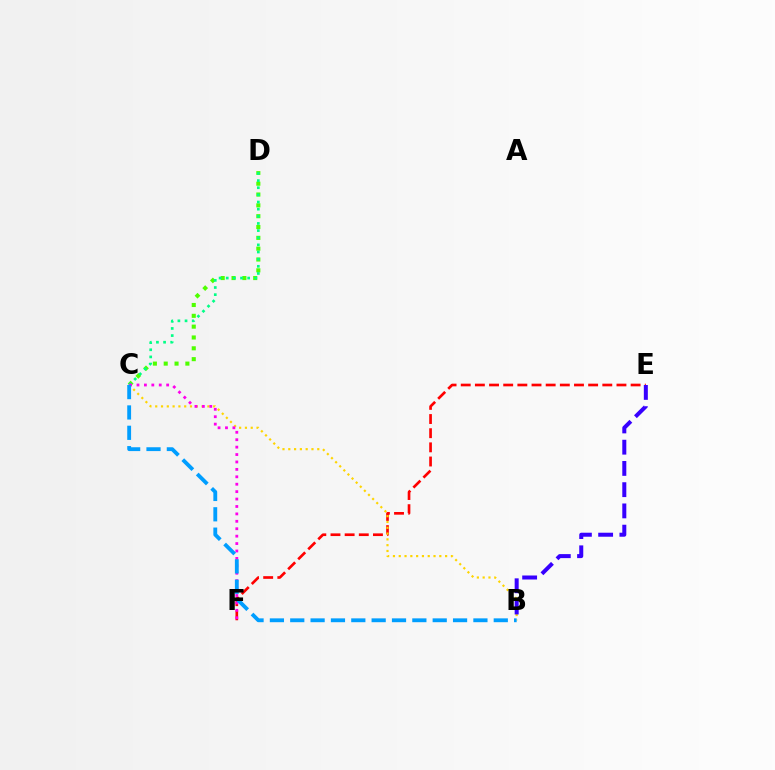{('C', 'D'): [{'color': '#4fff00', 'line_style': 'dotted', 'thickness': 2.94}, {'color': '#00ff86', 'line_style': 'dotted', 'thickness': 1.94}], ('E', 'F'): [{'color': '#ff0000', 'line_style': 'dashed', 'thickness': 1.92}], ('B', 'C'): [{'color': '#ffd500', 'line_style': 'dotted', 'thickness': 1.57}, {'color': '#009eff', 'line_style': 'dashed', 'thickness': 2.76}], ('C', 'F'): [{'color': '#ff00ed', 'line_style': 'dotted', 'thickness': 2.02}], ('B', 'E'): [{'color': '#3700ff', 'line_style': 'dashed', 'thickness': 2.89}]}